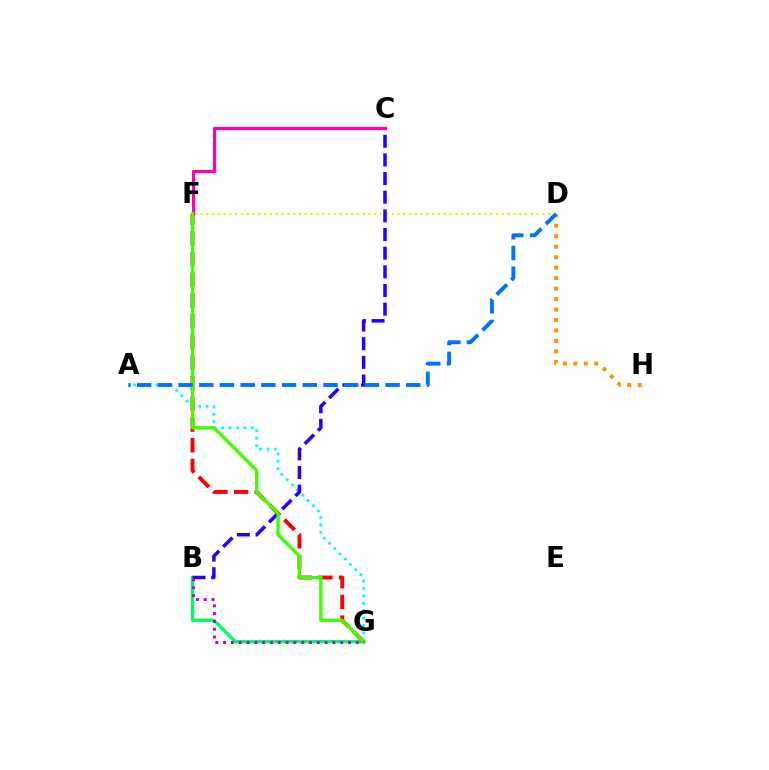{('B', 'G'): [{'color': '#00ff5c', 'line_style': 'solid', 'thickness': 2.38}, {'color': '#b900ff', 'line_style': 'dotted', 'thickness': 2.12}], ('F', 'G'): [{'color': '#ff0000', 'line_style': 'dashed', 'thickness': 2.81}, {'color': '#3dff00', 'line_style': 'solid', 'thickness': 2.4}], ('A', 'G'): [{'color': '#00fff6', 'line_style': 'dotted', 'thickness': 2.01}], ('D', 'H'): [{'color': '#ff9400', 'line_style': 'dotted', 'thickness': 2.84}], ('D', 'F'): [{'color': '#d1ff00', 'line_style': 'dotted', 'thickness': 1.57}], ('B', 'C'): [{'color': '#2500ff', 'line_style': 'dashed', 'thickness': 2.53}], ('C', 'F'): [{'color': '#ff00ac', 'line_style': 'solid', 'thickness': 2.31}], ('A', 'D'): [{'color': '#0074ff', 'line_style': 'dashed', 'thickness': 2.81}]}